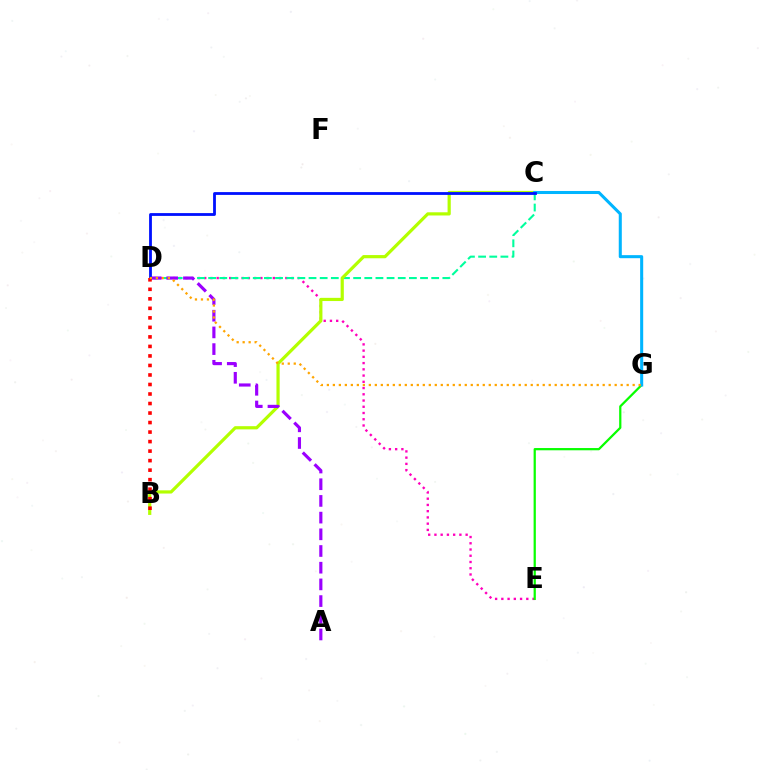{('D', 'E'): [{'color': '#ff00bd', 'line_style': 'dotted', 'thickness': 1.7}], ('C', 'D'): [{'color': '#00ff9d', 'line_style': 'dashed', 'thickness': 1.52}, {'color': '#0010ff', 'line_style': 'solid', 'thickness': 2.02}], ('B', 'C'): [{'color': '#b3ff00', 'line_style': 'solid', 'thickness': 2.3}], ('E', 'G'): [{'color': '#08ff00', 'line_style': 'solid', 'thickness': 1.62}], ('C', 'G'): [{'color': '#00b5ff', 'line_style': 'solid', 'thickness': 2.2}], ('A', 'D'): [{'color': '#9b00ff', 'line_style': 'dashed', 'thickness': 2.27}], ('B', 'D'): [{'color': '#ff0000', 'line_style': 'dotted', 'thickness': 2.59}], ('D', 'G'): [{'color': '#ffa500', 'line_style': 'dotted', 'thickness': 1.63}]}